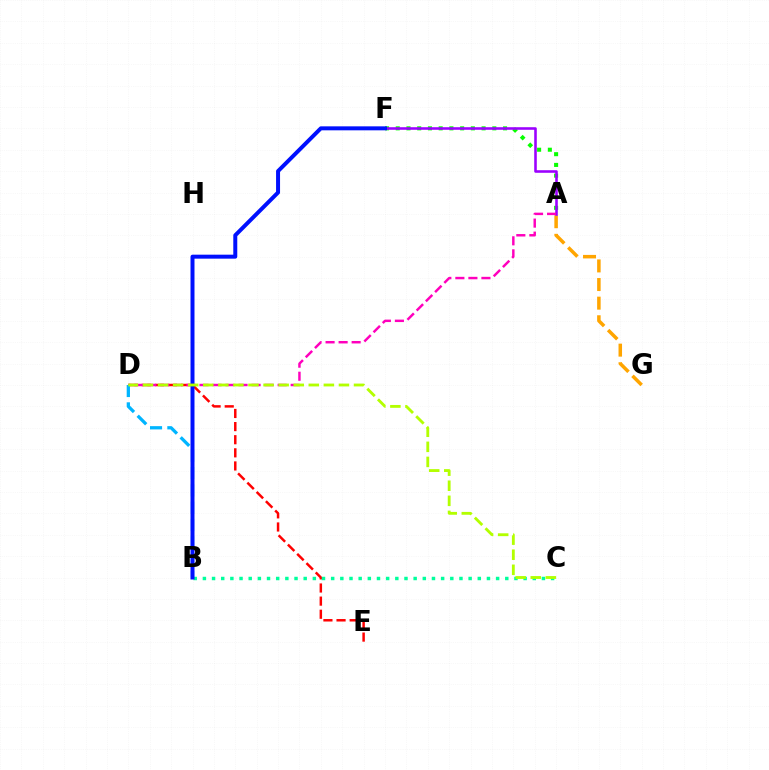{('D', 'E'): [{'color': '#ff0000', 'line_style': 'dashed', 'thickness': 1.78}], ('A', 'F'): [{'color': '#08ff00', 'line_style': 'dotted', 'thickness': 2.92}, {'color': '#9b00ff', 'line_style': 'solid', 'thickness': 1.86}], ('A', 'G'): [{'color': '#ffa500', 'line_style': 'dashed', 'thickness': 2.53}], ('B', 'C'): [{'color': '#00ff9d', 'line_style': 'dotted', 'thickness': 2.49}], ('A', 'D'): [{'color': '#ff00bd', 'line_style': 'dashed', 'thickness': 1.77}], ('B', 'D'): [{'color': '#00b5ff', 'line_style': 'dashed', 'thickness': 2.35}], ('B', 'F'): [{'color': '#0010ff', 'line_style': 'solid', 'thickness': 2.87}], ('C', 'D'): [{'color': '#b3ff00', 'line_style': 'dashed', 'thickness': 2.05}]}